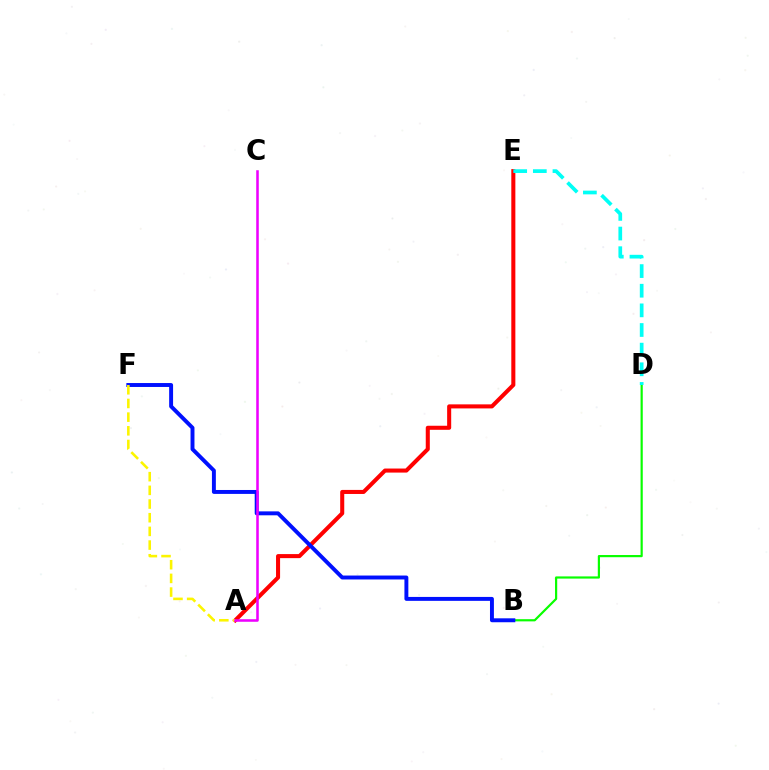{('A', 'E'): [{'color': '#ff0000', 'line_style': 'solid', 'thickness': 2.92}], ('B', 'D'): [{'color': '#08ff00', 'line_style': 'solid', 'thickness': 1.58}], ('B', 'F'): [{'color': '#0010ff', 'line_style': 'solid', 'thickness': 2.83}], ('D', 'E'): [{'color': '#00fff6', 'line_style': 'dashed', 'thickness': 2.67}], ('A', 'F'): [{'color': '#fcf500', 'line_style': 'dashed', 'thickness': 1.86}], ('A', 'C'): [{'color': '#ee00ff', 'line_style': 'solid', 'thickness': 1.83}]}